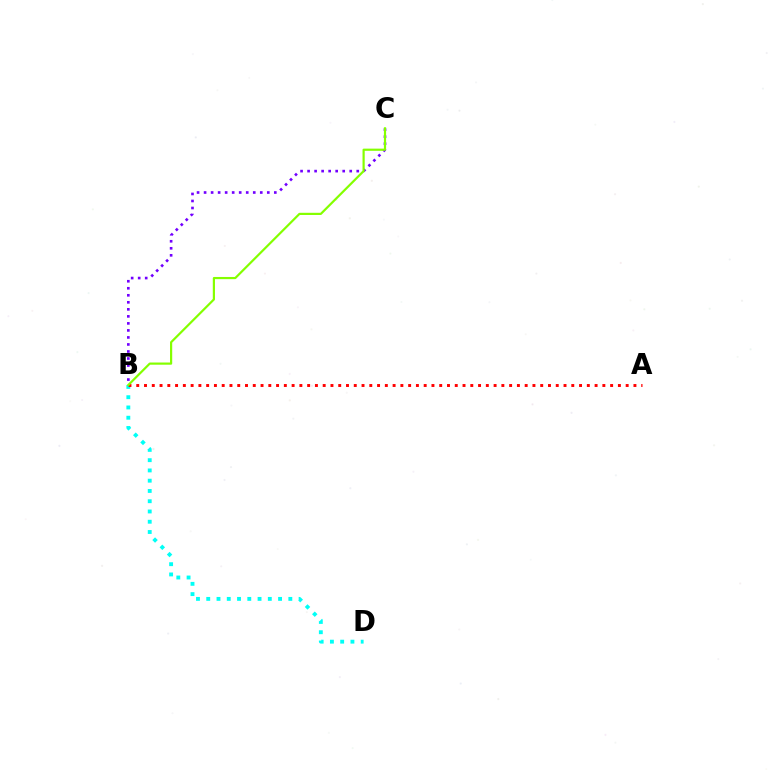{('B', 'C'): [{'color': '#7200ff', 'line_style': 'dotted', 'thickness': 1.91}, {'color': '#84ff00', 'line_style': 'solid', 'thickness': 1.58}], ('B', 'D'): [{'color': '#00fff6', 'line_style': 'dotted', 'thickness': 2.79}], ('A', 'B'): [{'color': '#ff0000', 'line_style': 'dotted', 'thickness': 2.11}]}